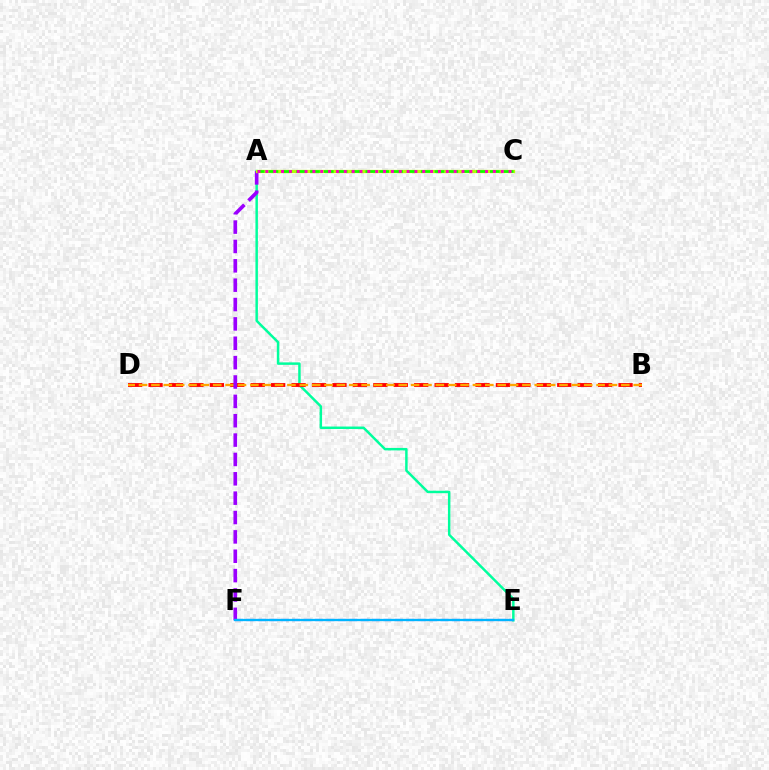{('E', 'F'): [{'color': '#0010ff', 'line_style': 'dashed', 'thickness': 1.55}, {'color': '#00b5ff', 'line_style': 'solid', 'thickness': 1.64}], ('A', 'E'): [{'color': '#00ff9d', 'line_style': 'solid', 'thickness': 1.78}], ('B', 'D'): [{'color': '#ff0000', 'line_style': 'dashed', 'thickness': 2.78}, {'color': '#ffa500', 'line_style': 'dashed', 'thickness': 1.68}], ('A', 'F'): [{'color': '#9b00ff', 'line_style': 'dashed', 'thickness': 2.63}], ('A', 'C'): [{'color': '#b3ff00', 'line_style': 'solid', 'thickness': 2.35}, {'color': '#08ff00', 'line_style': 'dashed', 'thickness': 1.88}, {'color': '#ff00bd', 'line_style': 'dotted', 'thickness': 2.13}]}